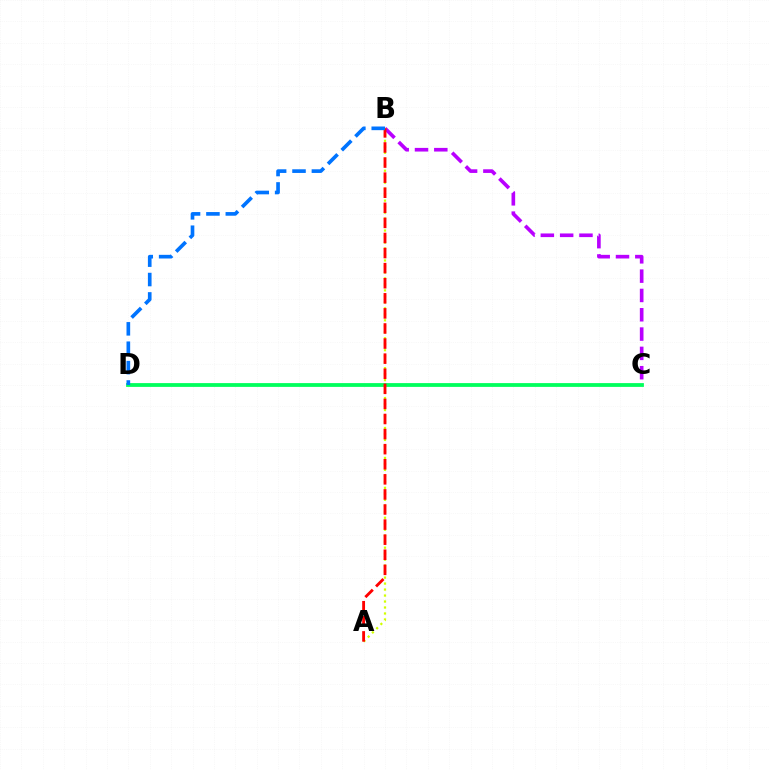{('C', 'D'): [{'color': '#00ff5c', 'line_style': 'solid', 'thickness': 2.73}], ('B', 'C'): [{'color': '#b900ff', 'line_style': 'dashed', 'thickness': 2.62}], ('A', 'B'): [{'color': '#d1ff00', 'line_style': 'dotted', 'thickness': 1.63}, {'color': '#ff0000', 'line_style': 'dashed', 'thickness': 2.05}], ('B', 'D'): [{'color': '#0074ff', 'line_style': 'dashed', 'thickness': 2.63}]}